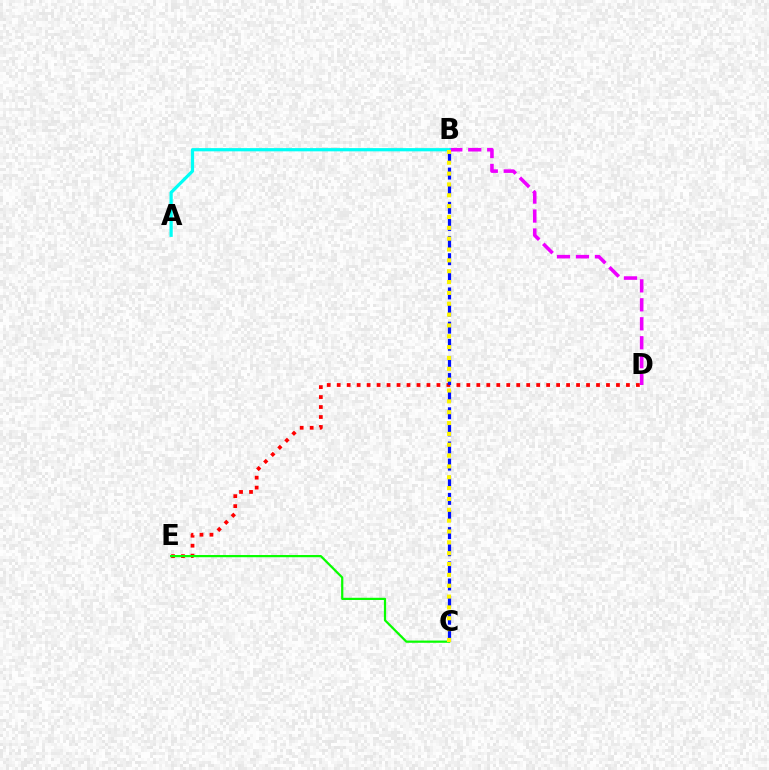{('D', 'E'): [{'color': '#ff0000', 'line_style': 'dotted', 'thickness': 2.71}], ('B', 'D'): [{'color': '#ee00ff', 'line_style': 'dashed', 'thickness': 2.58}], ('A', 'B'): [{'color': '#00fff6', 'line_style': 'solid', 'thickness': 2.32}], ('C', 'E'): [{'color': '#08ff00', 'line_style': 'solid', 'thickness': 1.6}], ('B', 'C'): [{'color': '#0010ff', 'line_style': 'dashed', 'thickness': 2.33}, {'color': '#fcf500', 'line_style': 'dotted', 'thickness': 2.95}]}